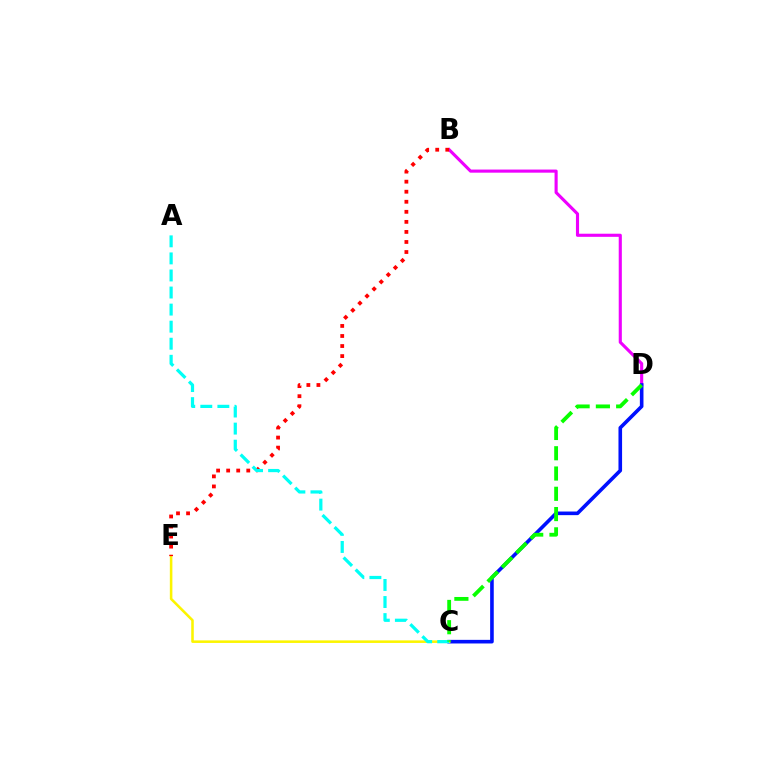{('B', 'D'): [{'color': '#ee00ff', 'line_style': 'solid', 'thickness': 2.24}], ('C', 'D'): [{'color': '#0010ff', 'line_style': 'solid', 'thickness': 2.6}, {'color': '#08ff00', 'line_style': 'dashed', 'thickness': 2.75}], ('C', 'E'): [{'color': '#fcf500', 'line_style': 'solid', 'thickness': 1.84}], ('B', 'E'): [{'color': '#ff0000', 'line_style': 'dotted', 'thickness': 2.73}], ('A', 'C'): [{'color': '#00fff6', 'line_style': 'dashed', 'thickness': 2.32}]}